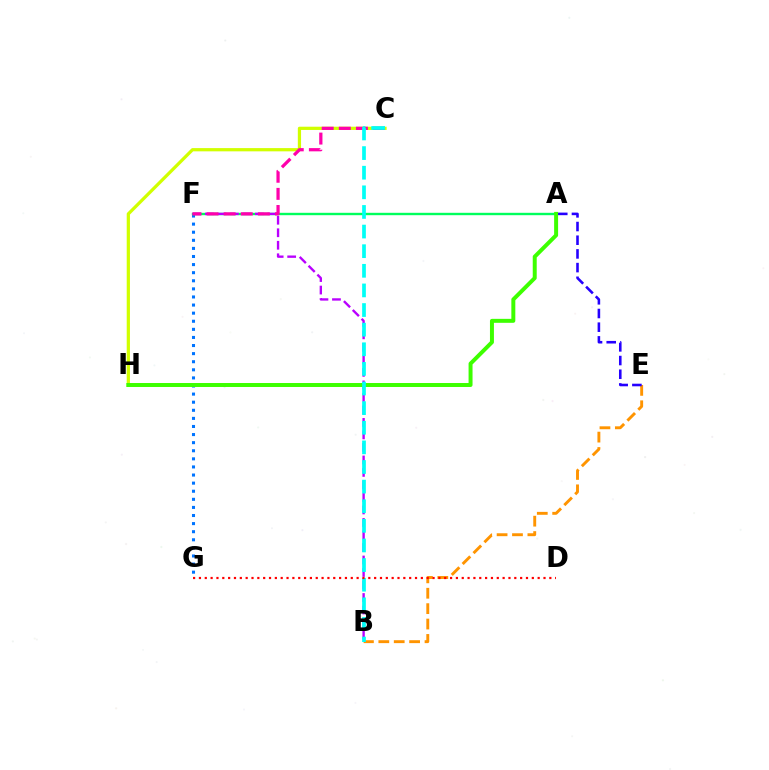{('B', 'E'): [{'color': '#ff9400', 'line_style': 'dashed', 'thickness': 2.09}], ('A', 'E'): [{'color': '#2500ff', 'line_style': 'dashed', 'thickness': 1.86}], ('F', 'G'): [{'color': '#0074ff', 'line_style': 'dotted', 'thickness': 2.2}], ('A', 'F'): [{'color': '#00ff5c', 'line_style': 'solid', 'thickness': 1.72}], ('C', 'H'): [{'color': '#d1ff00', 'line_style': 'solid', 'thickness': 2.33}], ('B', 'F'): [{'color': '#b900ff', 'line_style': 'dashed', 'thickness': 1.7}], ('A', 'H'): [{'color': '#3dff00', 'line_style': 'solid', 'thickness': 2.86}], ('C', 'F'): [{'color': '#ff00ac', 'line_style': 'dashed', 'thickness': 2.32}], ('B', 'C'): [{'color': '#00fff6', 'line_style': 'dashed', 'thickness': 2.67}], ('D', 'G'): [{'color': '#ff0000', 'line_style': 'dotted', 'thickness': 1.59}]}